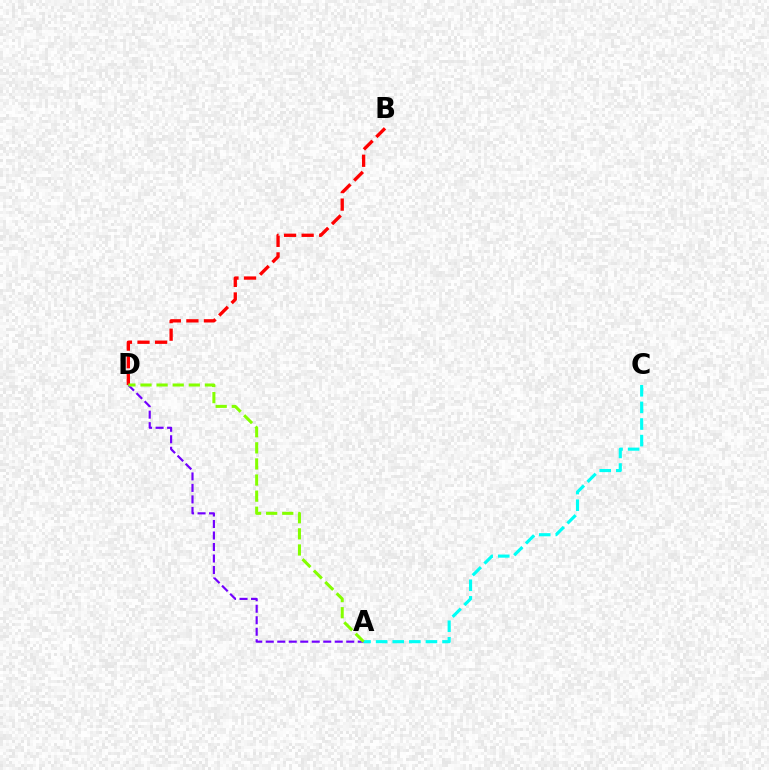{('B', 'D'): [{'color': '#ff0000', 'line_style': 'dashed', 'thickness': 2.39}], ('A', 'C'): [{'color': '#00fff6', 'line_style': 'dashed', 'thickness': 2.26}], ('A', 'D'): [{'color': '#7200ff', 'line_style': 'dashed', 'thickness': 1.56}, {'color': '#84ff00', 'line_style': 'dashed', 'thickness': 2.19}]}